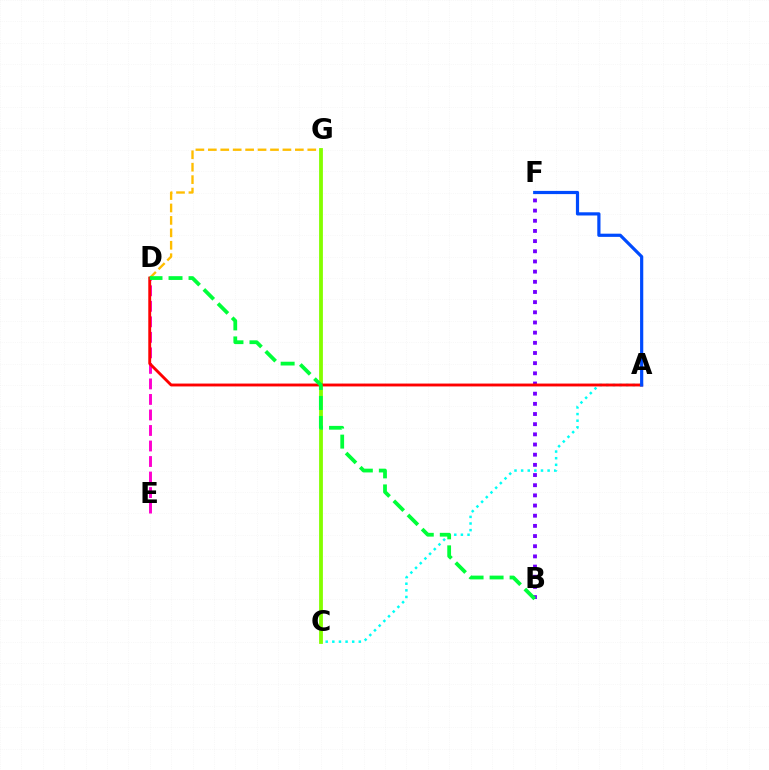{('A', 'C'): [{'color': '#00fff6', 'line_style': 'dotted', 'thickness': 1.8}], ('D', 'G'): [{'color': '#ffbd00', 'line_style': 'dashed', 'thickness': 1.69}], ('B', 'F'): [{'color': '#7200ff', 'line_style': 'dotted', 'thickness': 2.76}], ('C', 'G'): [{'color': '#84ff00', 'line_style': 'solid', 'thickness': 2.74}], ('D', 'E'): [{'color': '#ff00cf', 'line_style': 'dashed', 'thickness': 2.11}], ('A', 'D'): [{'color': '#ff0000', 'line_style': 'solid', 'thickness': 2.07}], ('A', 'F'): [{'color': '#004bff', 'line_style': 'solid', 'thickness': 2.3}], ('B', 'D'): [{'color': '#00ff39', 'line_style': 'dashed', 'thickness': 2.72}]}